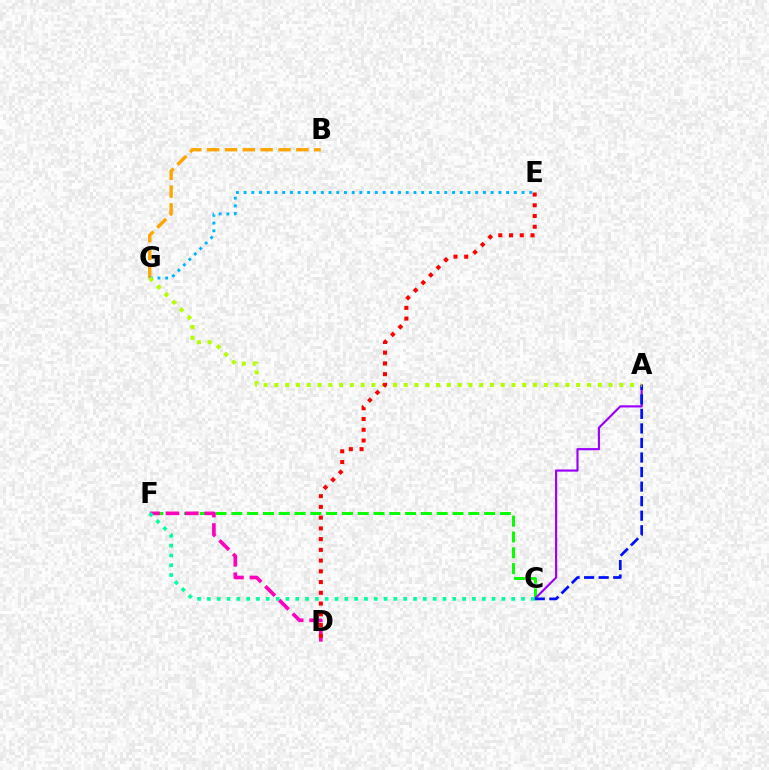{('B', 'G'): [{'color': '#ffa500', 'line_style': 'dashed', 'thickness': 2.42}], ('C', 'F'): [{'color': '#08ff00', 'line_style': 'dashed', 'thickness': 2.15}, {'color': '#00ff9d', 'line_style': 'dotted', 'thickness': 2.67}], ('A', 'C'): [{'color': '#9b00ff', 'line_style': 'solid', 'thickness': 1.56}, {'color': '#0010ff', 'line_style': 'dashed', 'thickness': 1.98}], ('D', 'F'): [{'color': '#ff00bd', 'line_style': 'dashed', 'thickness': 2.63}], ('E', 'G'): [{'color': '#00b5ff', 'line_style': 'dotted', 'thickness': 2.1}], ('A', 'G'): [{'color': '#b3ff00', 'line_style': 'dotted', 'thickness': 2.93}], ('D', 'E'): [{'color': '#ff0000', 'line_style': 'dotted', 'thickness': 2.92}]}